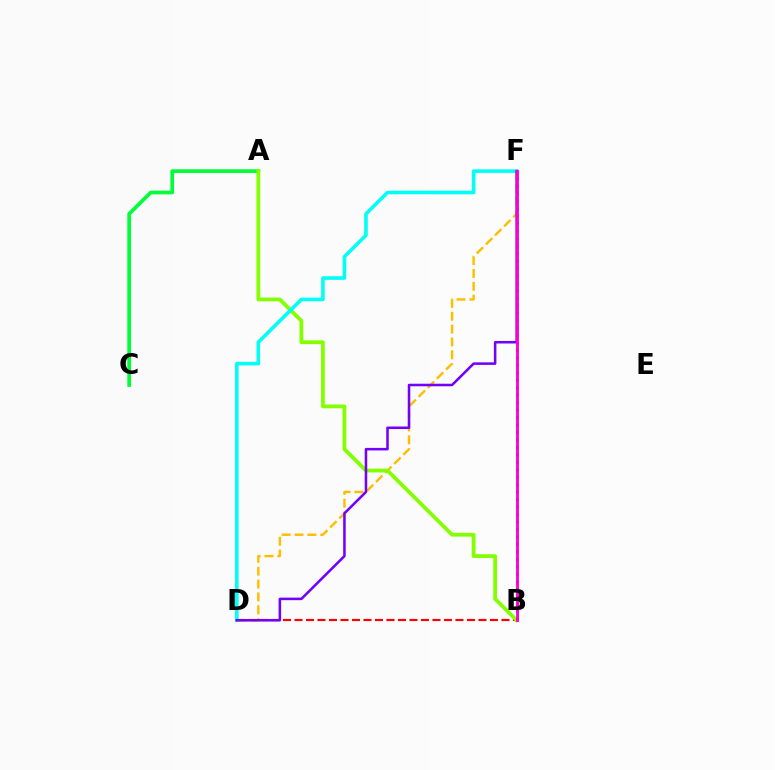{('D', 'F'): [{'color': '#ffbd00', 'line_style': 'dashed', 'thickness': 1.75}, {'color': '#00fff6', 'line_style': 'solid', 'thickness': 2.59}, {'color': '#7200ff', 'line_style': 'solid', 'thickness': 1.83}], ('A', 'C'): [{'color': '#00ff39', 'line_style': 'solid', 'thickness': 2.68}], ('B', 'D'): [{'color': '#ff0000', 'line_style': 'dashed', 'thickness': 1.56}], ('A', 'B'): [{'color': '#84ff00', 'line_style': 'solid', 'thickness': 2.72}], ('B', 'F'): [{'color': '#004bff', 'line_style': 'dotted', 'thickness': 2.03}, {'color': '#ff00cf', 'line_style': 'solid', 'thickness': 2.05}]}